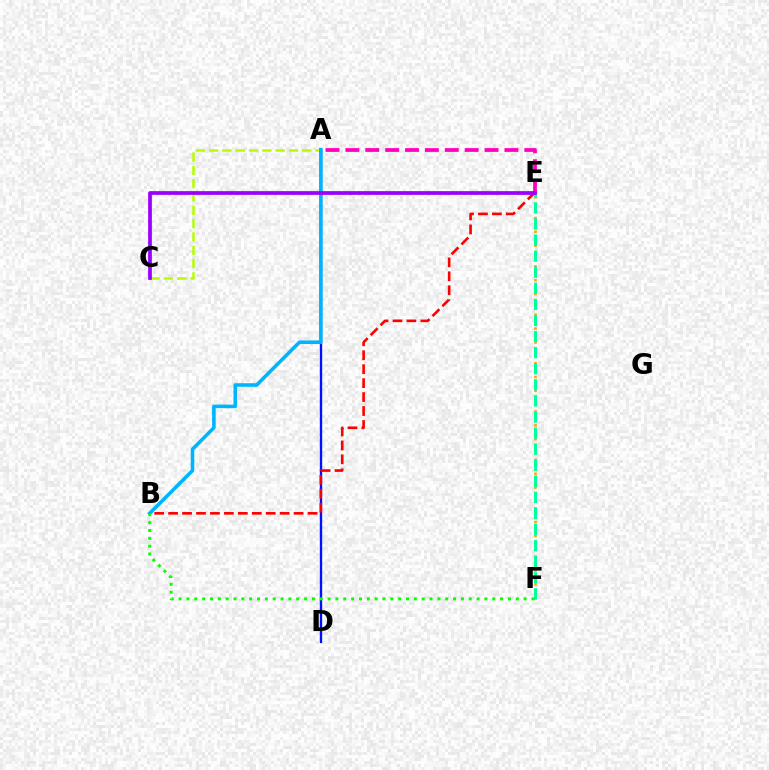{('A', 'C'): [{'color': '#b3ff00', 'line_style': 'dashed', 'thickness': 1.81}], ('E', 'F'): [{'color': '#ffa500', 'line_style': 'dotted', 'thickness': 1.88}, {'color': '#00ff9d', 'line_style': 'dashed', 'thickness': 2.18}], ('A', 'E'): [{'color': '#ff00bd', 'line_style': 'dashed', 'thickness': 2.7}], ('A', 'D'): [{'color': '#0010ff', 'line_style': 'solid', 'thickness': 1.69}], ('A', 'B'): [{'color': '#00b5ff', 'line_style': 'solid', 'thickness': 2.58}], ('B', 'E'): [{'color': '#ff0000', 'line_style': 'dashed', 'thickness': 1.89}], ('C', 'E'): [{'color': '#9b00ff', 'line_style': 'solid', 'thickness': 2.68}], ('B', 'F'): [{'color': '#08ff00', 'line_style': 'dotted', 'thickness': 2.13}]}